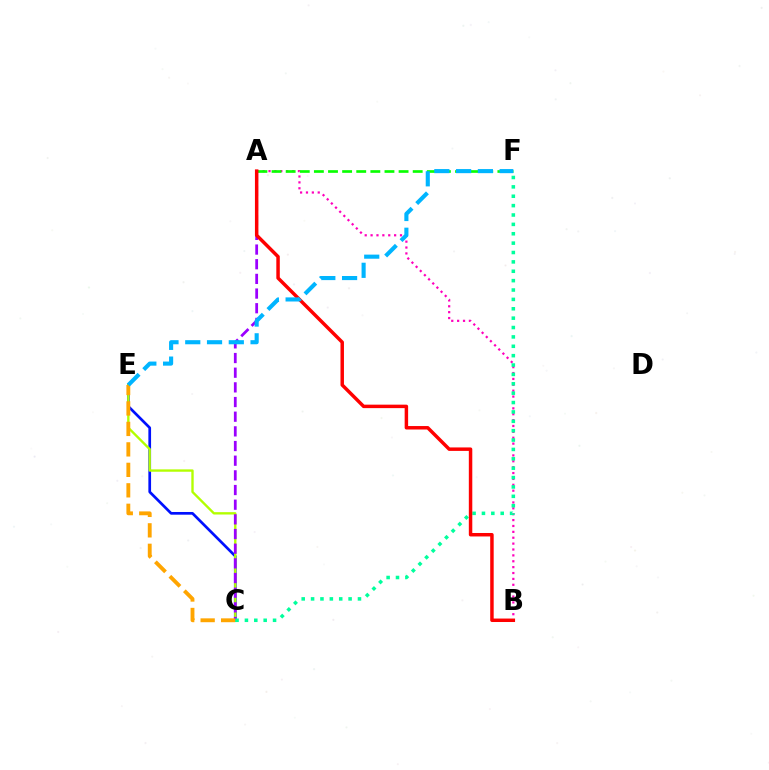{('C', 'E'): [{'color': '#0010ff', 'line_style': 'solid', 'thickness': 1.94}, {'color': '#b3ff00', 'line_style': 'solid', 'thickness': 1.7}, {'color': '#ffa500', 'line_style': 'dashed', 'thickness': 2.78}], ('A', 'B'): [{'color': '#ff00bd', 'line_style': 'dotted', 'thickness': 1.6}, {'color': '#ff0000', 'line_style': 'solid', 'thickness': 2.5}], ('A', 'C'): [{'color': '#9b00ff', 'line_style': 'dashed', 'thickness': 1.99}], ('A', 'F'): [{'color': '#08ff00', 'line_style': 'dashed', 'thickness': 1.92}], ('C', 'F'): [{'color': '#00ff9d', 'line_style': 'dotted', 'thickness': 2.55}], ('E', 'F'): [{'color': '#00b5ff', 'line_style': 'dashed', 'thickness': 2.96}]}